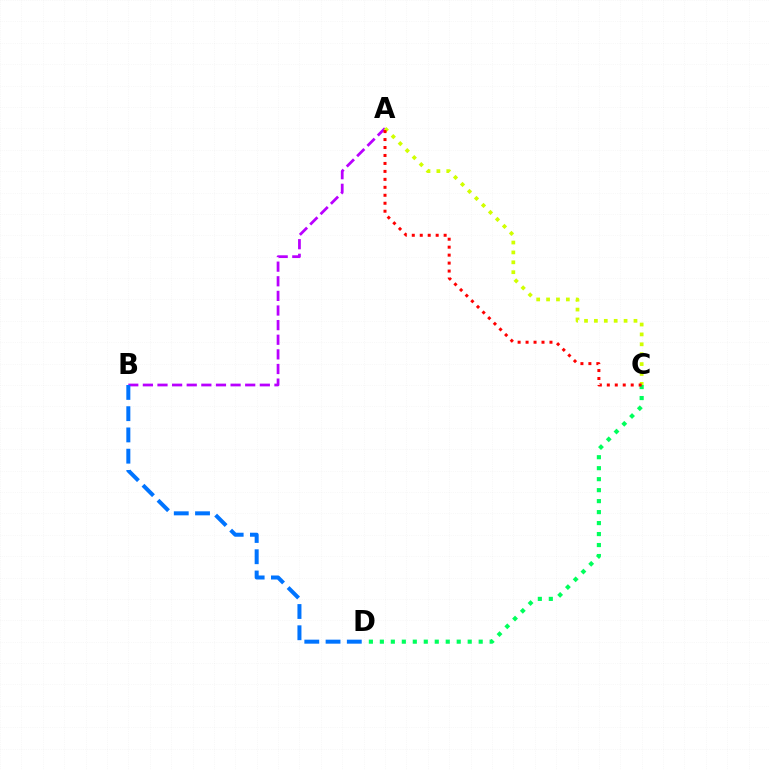{('A', 'B'): [{'color': '#b900ff', 'line_style': 'dashed', 'thickness': 1.99}], ('A', 'C'): [{'color': '#d1ff00', 'line_style': 'dotted', 'thickness': 2.69}, {'color': '#ff0000', 'line_style': 'dotted', 'thickness': 2.16}], ('C', 'D'): [{'color': '#00ff5c', 'line_style': 'dotted', 'thickness': 2.98}], ('B', 'D'): [{'color': '#0074ff', 'line_style': 'dashed', 'thickness': 2.89}]}